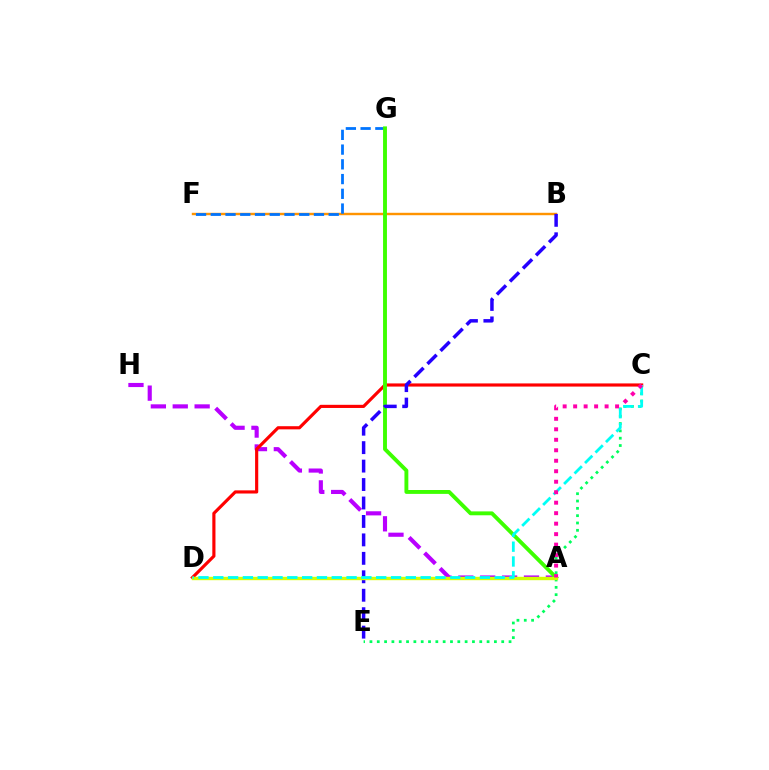{('A', 'H'): [{'color': '#b900ff', 'line_style': 'dashed', 'thickness': 2.97}], ('C', 'D'): [{'color': '#ff0000', 'line_style': 'solid', 'thickness': 2.27}, {'color': '#00fff6', 'line_style': 'dashed', 'thickness': 2.01}], ('B', 'F'): [{'color': '#ff9400', 'line_style': 'solid', 'thickness': 1.74}], ('F', 'G'): [{'color': '#0074ff', 'line_style': 'dashed', 'thickness': 2.0}], ('A', 'G'): [{'color': '#3dff00', 'line_style': 'solid', 'thickness': 2.8}], ('C', 'E'): [{'color': '#00ff5c', 'line_style': 'dotted', 'thickness': 1.99}], ('B', 'E'): [{'color': '#2500ff', 'line_style': 'dashed', 'thickness': 2.51}], ('A', 'D'): [{'color': '#d1ff00', 'line_style': 'solid', 'thickness': 2.43}], ('A', 'C'): [{'color': '#ff00ac', 'line_style': 'dotted', 'thickness': 2.85}]}